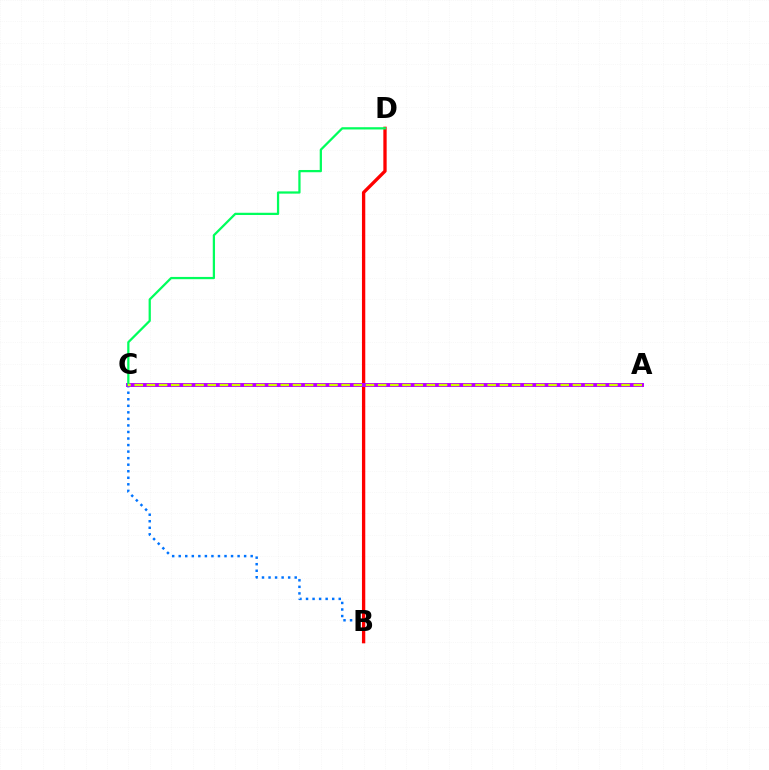{('B', 'C'): [{'color': '#0074ff', 'line_style': 'dotted', 'thickness': 1.78}], ('B', 'D'): [{'color': '#ff0000', 'line_style': 'solid', 'thickness': 2.39}], ('A', 'C'): [{'color': '#b900ff', 'line_style': 'solid', 'thickness': 2.84}, {'color': '#d1ff00', 'line_style': 'dashed', 'thickness': 1.65}], ('C', 'D'): [{'color': '#00ff5c', 'line_style': 'solid', 'thickness': 1.62}]}